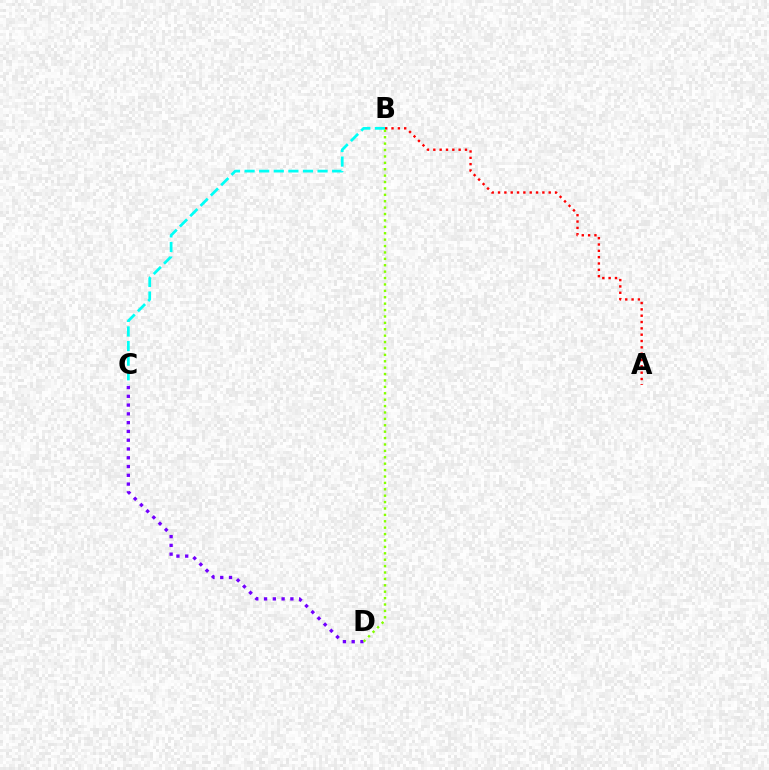{('B', 'C'): [{'color': '#00fff6', 'line_style': 'dashed', 'thickness': 1.98}], ('C', 'D'): [{'color': '#7200ff', 'line_style': 'dotted', 'thickness': 2.39}], ('A', 'B'): [{'color': '#ff0000', 'line_style': 'dotted', 'thickness': 1.72}], ('B', 'D'): [{'color': '#84ff00', 'line_style': 'dotted', 'thickness': 1.74}]}